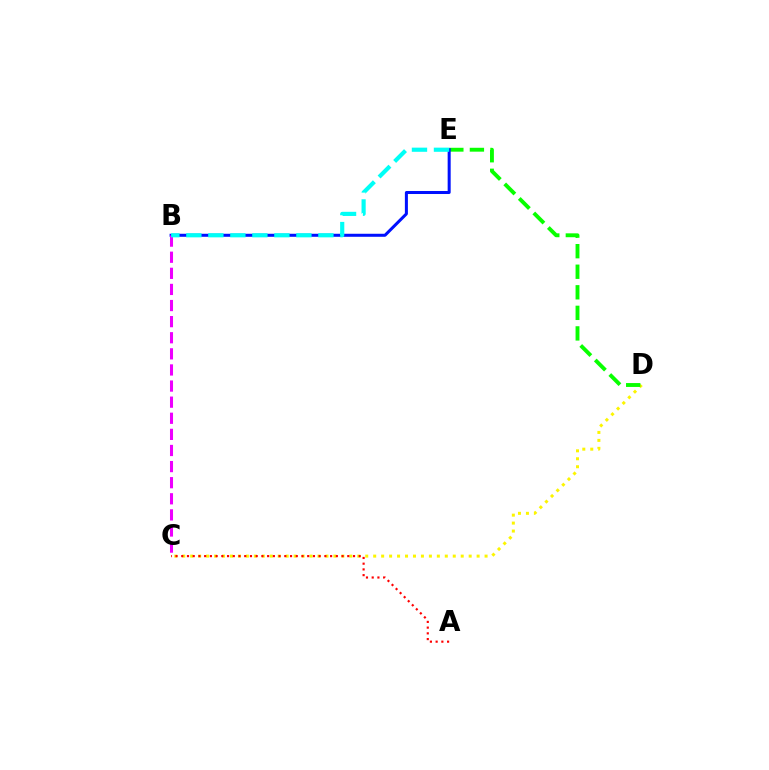{('C', 'D'): [{'color': '#fcf500', 'line_style': 'dotted', 'thickness': 2.16}], ('A', 'C'): [{'color': '#ff0000', 'line_style': 'dotted', 'thickness': 1.56}], ('D', 'E'): [{'color': '#08ff00', 'line_style': 'dashed', 'thickness': 2.79}], ('B', 'E'): [{'color': '#0010ff', 'line_style': 'solid', 'thickness': 2.18}, {'color': '#00fff6', 'line_style': 'dashed', 'thickness': 2.99}], ('B', 'C'): [{'color': '#ee00ff', 'line_style': 'dashed', 'thickness': 2.19}]}